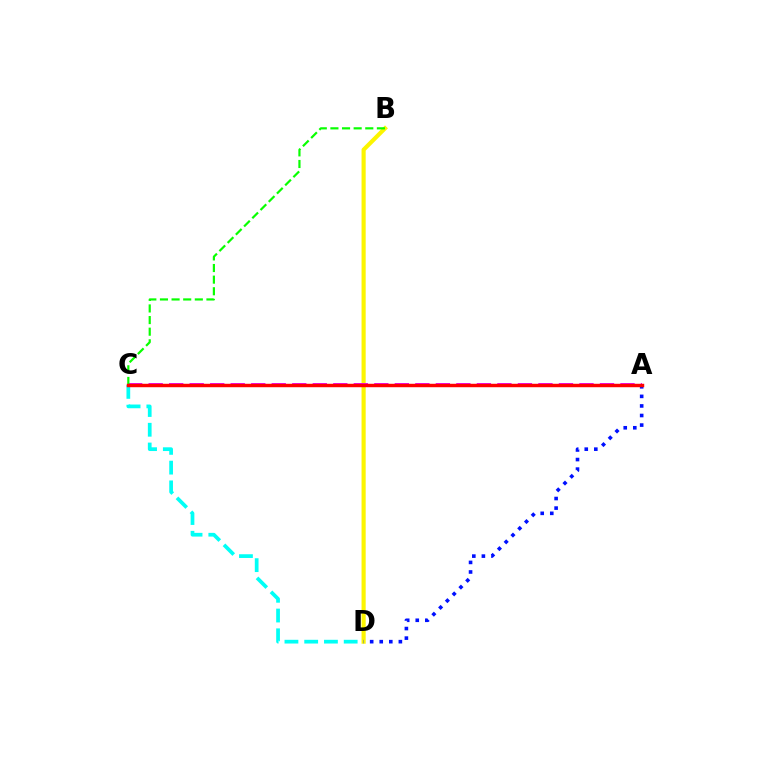{('B', 'D'): [{'color': '#fcf500', 'line_style': 'solid', 'thickness': 2.98}], ('A', 'C'): [{'color': '#ee00ff', 'line_style': 'dashed', 'thickness': 2.79}, {'color': '#ff0000', 'line_style': 'solid', 'thickness': 2.48}], ('B', 'C'): [{'color': '#08ff00', 'line_style': 'dashed', 'thickness': 1.58}], ('A', 'D'): [{'color': '#0010ff', 'line_style': 'dotted', 'thickness': 2.6}], ('C', 'D'): [{'color': '#00fff6', 'line_style': 'dashed', 'thickness': 2.68}]}